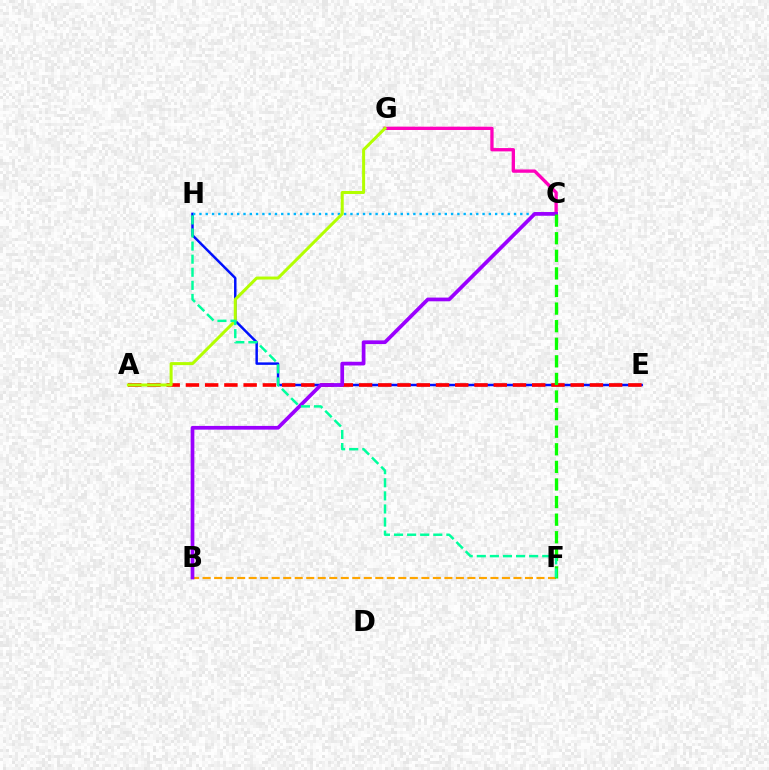{('E', 'H'): [{'color': '#0010ff', 'line_style': 'solid', 'thickness': 1.78}], ('B', 'F'): [{'color': '#ffa500', 'line_style': 'dashed', 'thickness': 1.56}], ('C', 'G'): [{'color': '#ff00bd', 'line_style': 'solid', 'thickness': 2.38}], ('A', 'E'): [{'color': '#ff0000', 'line_style': 'dashed', 'thickness': 2.61}], ('C', 'H'): [{'color': '#00b5ff', 'line_style': 'dotted', 'thickness': 1.71}], ('A', 'G'): [{'color': '#b3ff00', 'line_style': 'solid', 'thickness': 2.17}], ('B', 'C'): [{'color': '#9b00ff', 'line_style': 'solid', 'thickness': 2.67}], ('C', 'F'): [{'color': '#08ff00', 'line_style': 'dashed', 'thickness': 2.39}], ('F', 'H'): [{'color': '#00ff9d', 'line_style': 'dashed', 'thickness': 1.78}]}